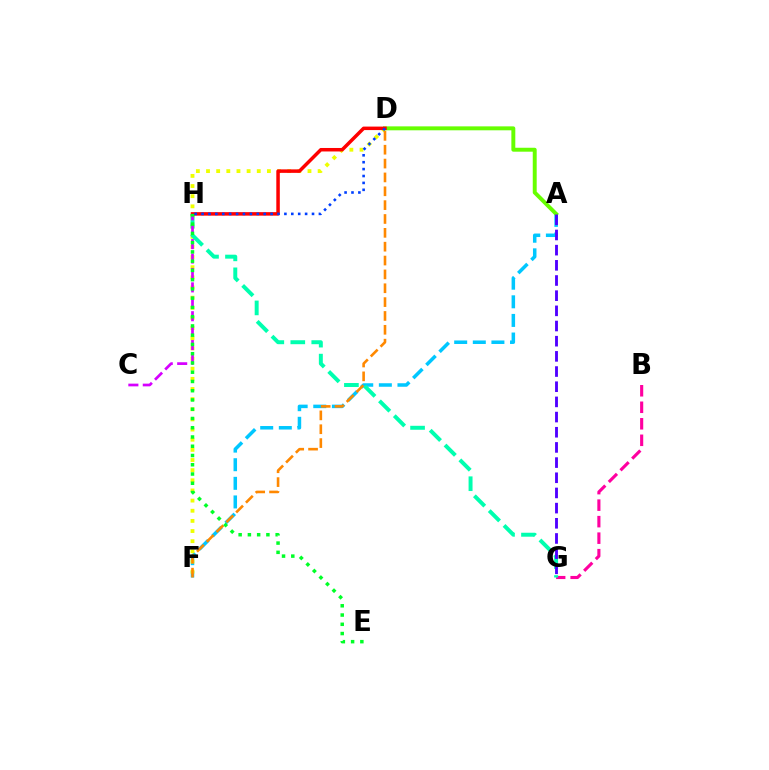{('A', 'F'): [{'color': '#00c7ff', 'line_style': 'dashed', 'thickness': 2.53}], ('B', 'G'): [{'color': '#ff00a0', 'line_style': 'dashed', 'thickness': 2.24}], ('A', 'D'): [{'color': '#66ff00', 'line_style': 'solid', 'thickness': 2.84}], ('D', 'F'): [{'color': '#eeff00', 'line_style': 'dotted', 'thickness': 2.76}, {'color': '#ff8800', 'line_style': 'dashed', 'thickness': 1.88}], ('G', 'H'): [{'color': '#00ffaf', 'line_style': 'dashed', 'thickness': 2.85}], ('C', 'H'): [{'color': '#d600ff', 'line_style': 'dashed', 'thickness': 1.96}], ('A', 'G'): [{'color': '#4f00ff', 'line_style': 'dashed', 'thickness': 2.06}], ('D', 'H'): [{'color': '#ff0000', 'line_style': 'solid', 'thickness': 2.52}, {'color': '#003fff', 'line_style': 'dotted', 'thickness': 1.88}], ('E', 'H'): [{'color': '#00ff27', 'line_style': 'dotted', 'thickness': 2.51}]}